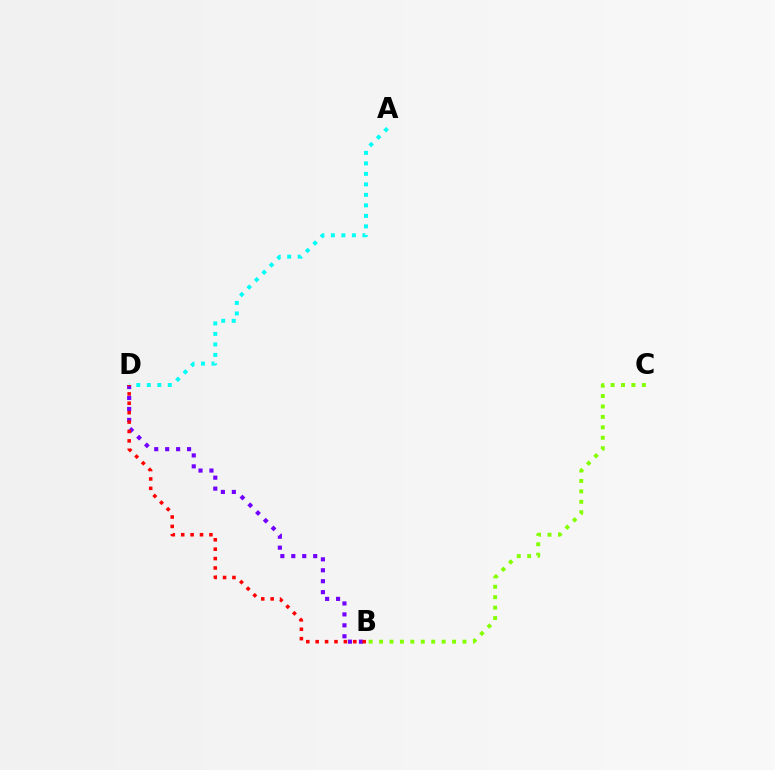{('A', 'D'): [{'color': '#00fff6', 'line_style': 'dotted', 'thickness': 2.85}], ('B', 'D'): [{'color': '#7200ff', 'line_style': 'dotted', 'thickness': 2.97}, {'color': '#ff0000', 'line_style': 'dotted', 'thickness': 2.55}], ('B', 'C'): [{'color': '#84ff00', 'line_style': 'dotted', 'thickness': 2.83}]}